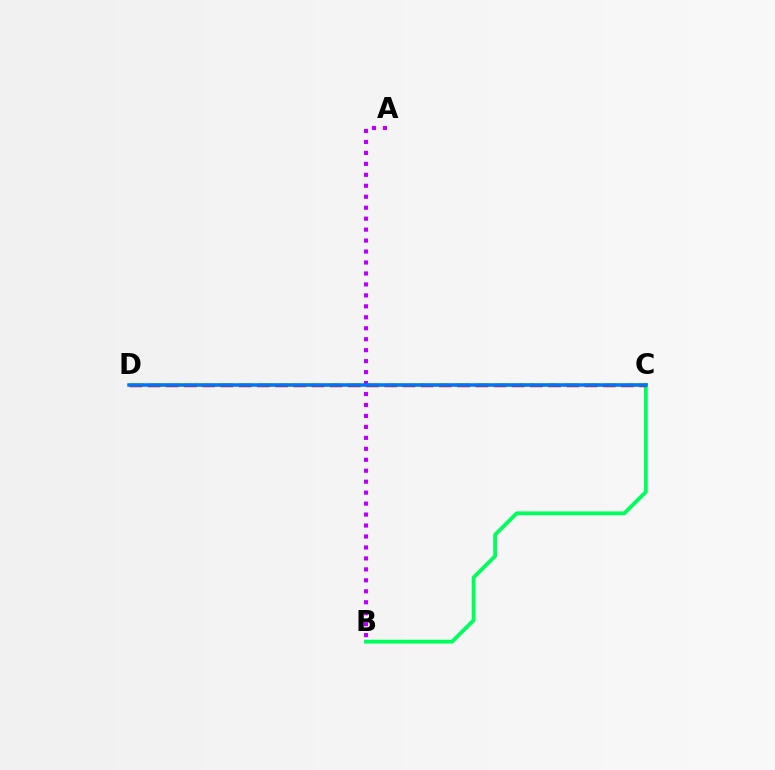{('A', 'B'): [{'color': '#b900ff', 'line_style': 'dotted', 'thickness': 2.98}], ('C', 'D'): [{'color': '#d1ff00', 'line_style': 'dashed', 'thickness': 2.95}, {'color': '#ff0000', 'line_style': 'dashed', 'thickness': 2.47}, {'color': '#0074ff', 'line_style': 'solid', 'thickness': 2.53}], ('B', 'C'): [{'color': '#00ff5c', 'line_style': 'solid', 'thickness': 2.76}]}